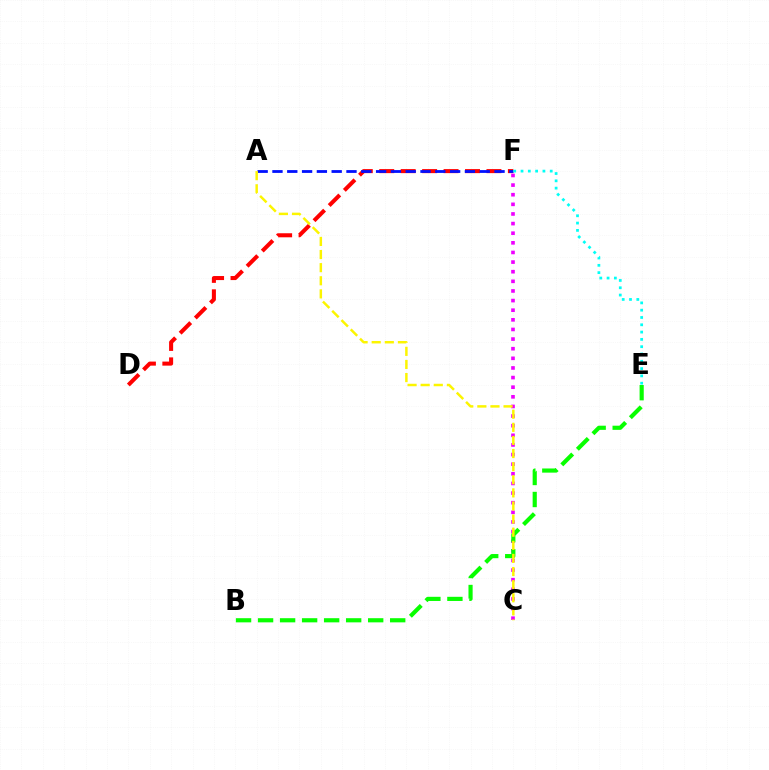{('D', 'F'): [{'color': '#ff0000', 'line_style': 'dashed', 'thickness': 2.91}], ('C', 'F'): [{'color': '#ee00ff', 'line_style': 'dotted', 'thickness': 2.61}], ('A', 'F'): [{'color': '#0010ff', 'line_style': 'dashed', 'thickness': 2.01}], ('B', 'E'): [{'color': '#08ff00', 'line_style': 'dashed', 'thickness': 2.99}], ('A', 'C'): [{'color': '#fcf500', 'line_style': 'dashed', 'thickness': 1.78}], ('E', 'F'): [{'color': '#00fff6', 'line_style': 'dotted', 'thickness': 1.98}]}